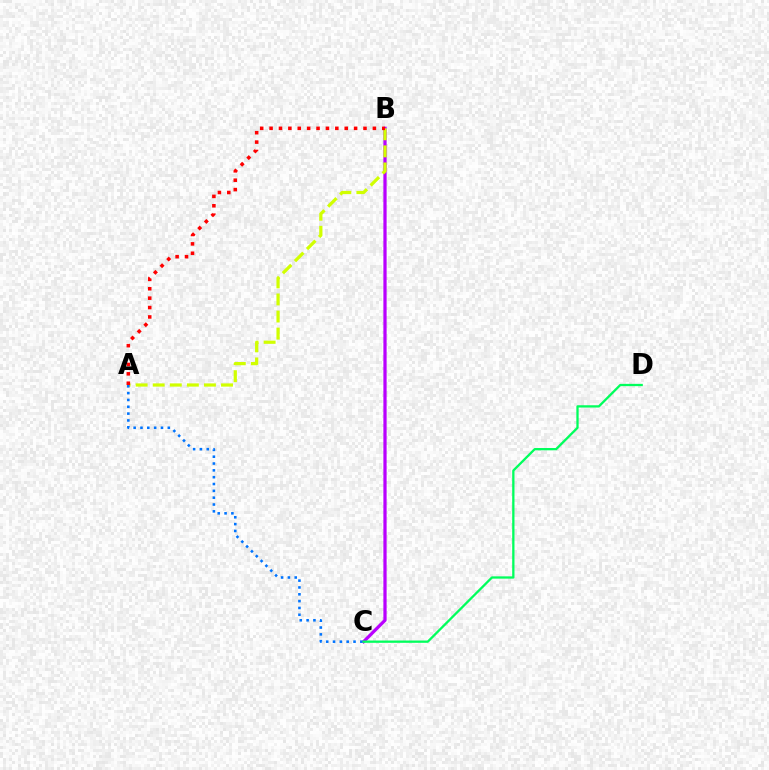{('B', 'C'): [{'color': '#b900ff', 'line_style': 'solid', 'thickness': 2.33}], ('A', 'B'): [{'color': '#d1ff00', 'line_style': 'dashed', 'thickness': 2.32}, {'color': '#ff0000', 'line_style': 'dotted', 'thickness': 2.55}], ('A', 'C'): [{'color': '#0074ff', 'line_style': 'dotted', 'thickness': 1.86}], ('C', 'D'): [{'color': '#00ff5c', 'line_style': 'solid', 'thickness': 1.65}]}